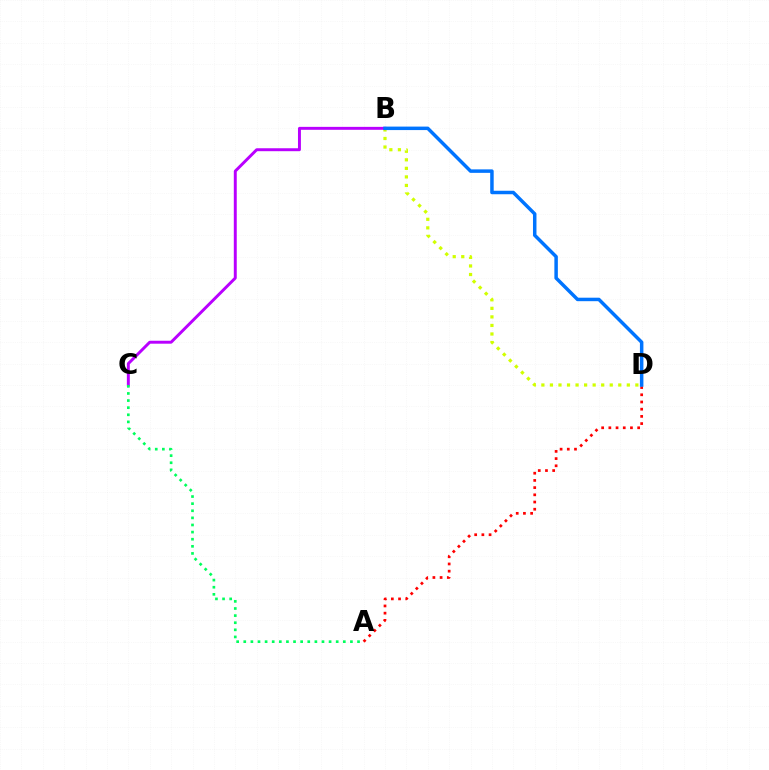{('B', 'D'): [{'color': '#d1ff00', 'line_style': 'dotted', 'thickness': 2.32}, {'color': '#0074ff', 'line_style': 'solid', 'thickness': 2.51}], ('B', 'C'): [{'color': '#b900ff', 'line_style': 'solid', 'thickness': 2.12}], ('A', 'D'): [{'color': '#ff0000', 'line_style': 'dotted', 'thickness': 1.96}], ('A', 'C'): [{'color': '#00ff5c', 'line_style': 'dotted', 'thickness': 1.93}]}